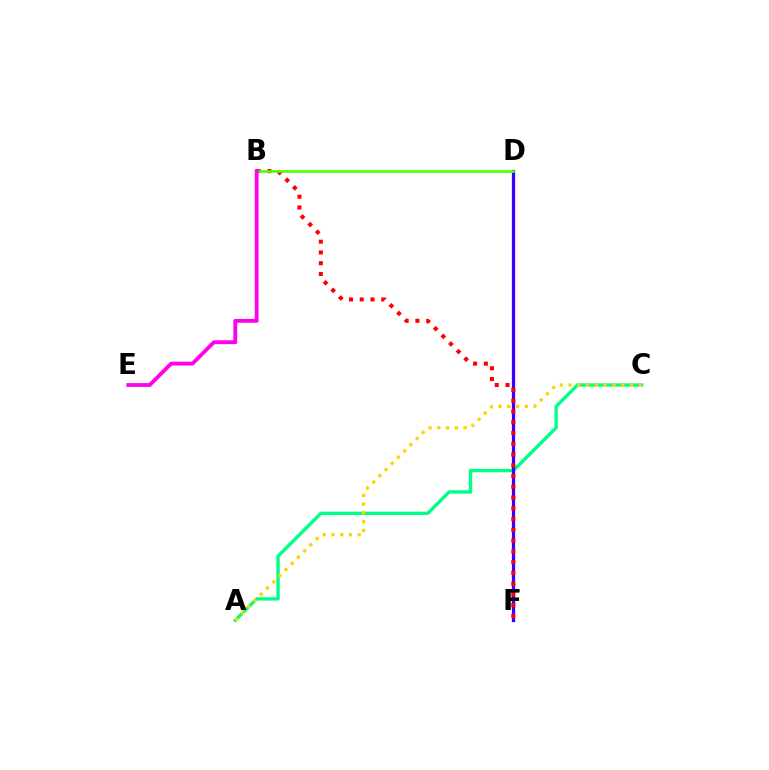{('D', 'F'): [{'color': '#009eff', 'line_style': 'solid', 'thickness': 2.02}, {'color': '#3700ff', 'line_style': 'solid', 'thickness': 2.35}], ('A', 'C'): [{'color': '#00ff86', 'line_style': 'solid', 'thickness': 2.43}, {'color': '#ffd500', 'line_style': 'dotted', 'thickness': 2.38}], ('B', 'F'): [{'color': '#ff0000', 'line_style': 'dotted', 'thickness': 2.92}], ('B', 'D'): [{'color': '#4fff00', 'line_style': 'solid', 'thickness': 1.89}], ('B', 'E'): [{'color': '#ff00ed', 'line_style': 'solid', 'thickness': 2.76}]}